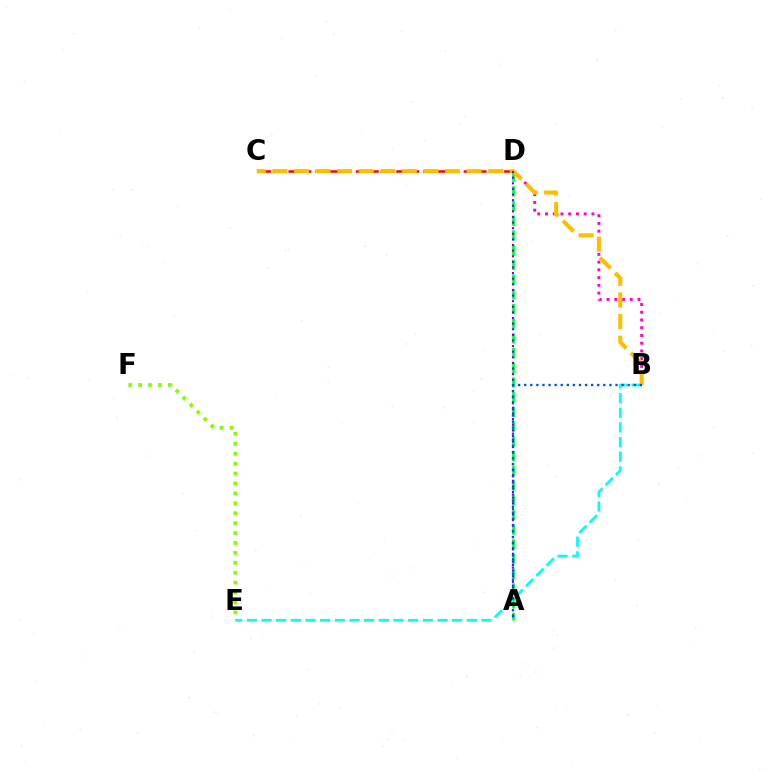{('C', 'D'): [{'color': '#ff0000', 'line_style': 'dashed', 'thickness': 1.83}], ('A', 'D'): [{'color': '#00ff39', 'line_style': 'dashed', 'thickness': 2.0}, {'color': '#7200ff', 'line_style': 'dotted', 'thickness': 1.53}], ('B', 'D'): [{'color': '#ff00cf', 'line_style': 'dotted', 'thickness': 2.1}], ('B', 'E'): [{'color': '#00fff6', 'line_style': 'dashed', 'thickness': 1.99}], ('B', 'C'): [{'color': '#ffbd00', 'line_style': 'dashed', 'thickness': 2.93}], ('E', 'F'): [{'color': '#84ff00', 'line_style': 'dotted', 'thickness': 2.69}], ('A', 'B'): [{'color': '#004bff', 'line_style': 'dotted', 'thickness': 1.65}]}